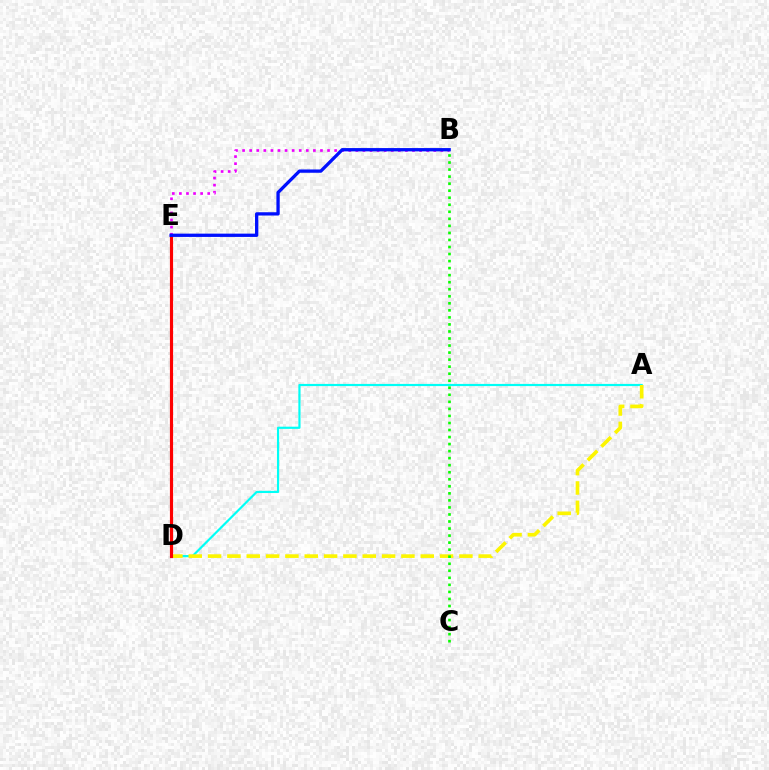{('B', 'E'): [{'color': '#ee00ff', 'line_style': 'dotted', 'thickness': 1.92}, {'color': '#0010ff', 'line_style': 'solid', 'thickness': 2.37}], ('A', 'D'): [{'color': '#00fff6', 'line_style': 'solid', 'thickness': 1.57}, {'color': '#fcf500', 'line_style': 'dashed', 'thickness': 2.63}], ('B', 'C'): [{'color': '#08ff00', 'line_style': 'dotted', 'thickness': 1.91}], ('D', 'E'): [{'color': '#ff0000', 'line_style': 'solid', 'thickness': 2.27}]}